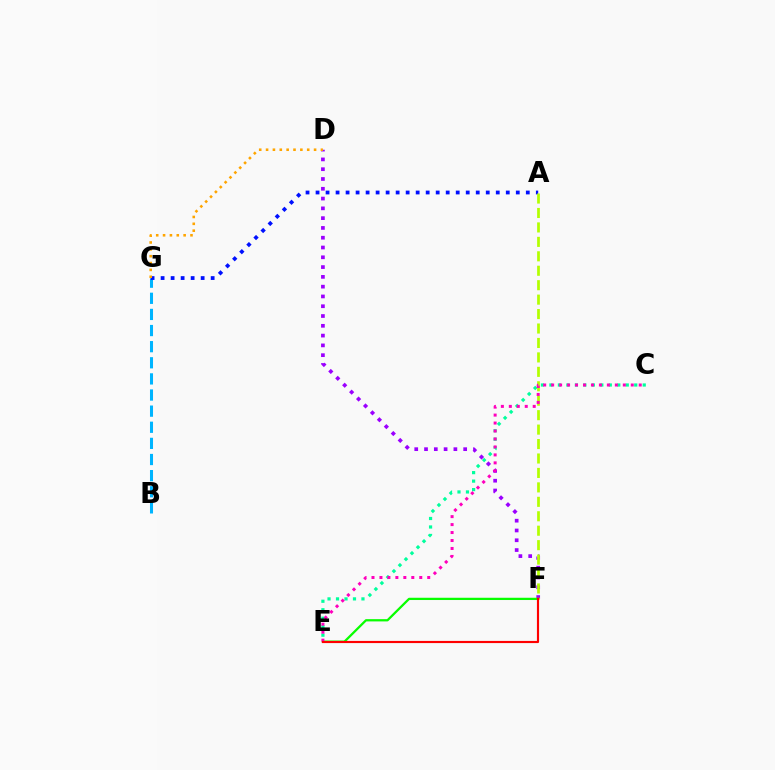{('D', 'F'): [{'color': '#9b00ff', 'line_style': 'dotted', 'thickness': 2.66}], ('C', 'E'): [{'color': '#00ff9d', 'line_style': 'dotted', 'thickness': 2.3}, {'color': '#ff00bd', 'line_style': 'dotted', 'thickness': 2.16}], ('E', 'F'): [{'color': '#08ff00', 'line_style': 'solid', 'thickness': 1.63}, {'color': '#ff0000', 'line_style': 'solid', 'thickness': 1.55}], ('B', 'G'): [{'color': '#00b5ff', 'line_style': 'dashed', 'thickness': 2.19}], ('A', 'G'): [{'color': '#0010ff', 'line_style': 'dotted', 'thickness': 2.72}], ('A', 'F'): [{'color': '#b3ff00', 'line_style': 'dashed', 'thickness': 1.96}], ('D', 'G'): [{'color': '#ffa500', 'line_style': 'dotted', 'thickness': 1.86}]}